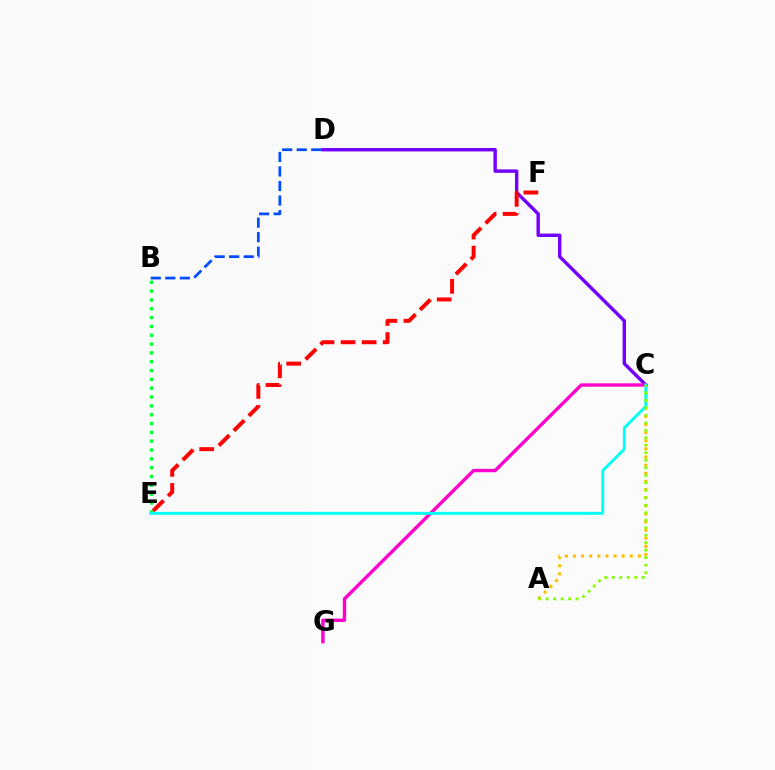{('B', 'D'): [{'color': '#004bff', 'line_style': 'dashed', 'thickness': 1.98}], ('B', 'E'): [{'color': '#00ff39', 'line_style': 'dotted', 'thickness': 2.4}], ('C', 'D'): [{'color': '#7200ff', 'line_style': 'solid', 'thickness': 2.45}], ('A', 'C'): [{'color': '#ffbd00', 'line_style': 'dotted', 'thickness': 2.21}, {'color': '#84ff00', 'line_style': 'dotted', 'thickness': 2.04}], ('C', 'G'): [{'color': '#ff00cf', 'line_style': 'solid', 'thickness': 2.43}], ('E', 'F'): [{'color': '#ff0000', 'line_style': 'dashed', 'thickness': 2.86}], ('C', 'E'): [{'color': '#00fff6', 'line_style': 'solid', 'thickness': 2.08}]}